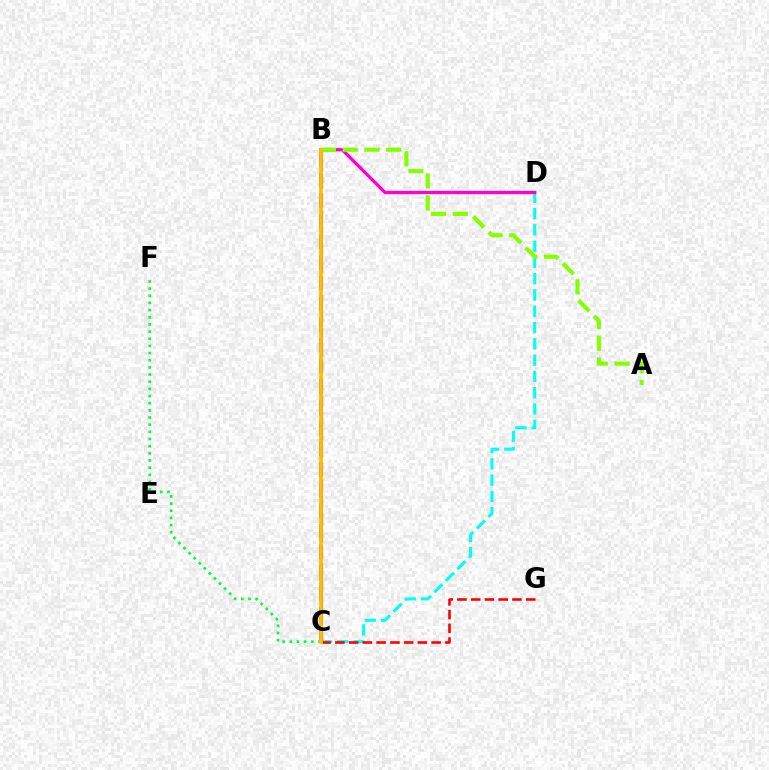{('B', 'C'): [{'color': '#004bff', 'line_style': 'dashed', 'thickness': 2.28}, {'color': '#7200ff', 'line_style': 'dashed', 'thickness': 2.81}, {'color': '#ffbd00', 'line_style': 'solid', 'thickness': 2.7}], ('C', 'D'): [{'color': '#00fff6', 'line_style': 'dashed', 'thickness': 2.21}], ('B', 'D'): [{'color': '#ff00cf', 'line_style': 'solid', 'thickness': 2.35}], ('C', 'G'): [{'color': '#ff0000', 'line_style': 'dashed', 'thickness': 1.87}], ('A', 'B'): [{'color': '#84ff00', 'line_style': 'dashed', 'thickness': 2.96}], ('C', 'F'): [{'color': '#00ff39', 'line_style': 'dotted', 'thickness': 1.95}]}